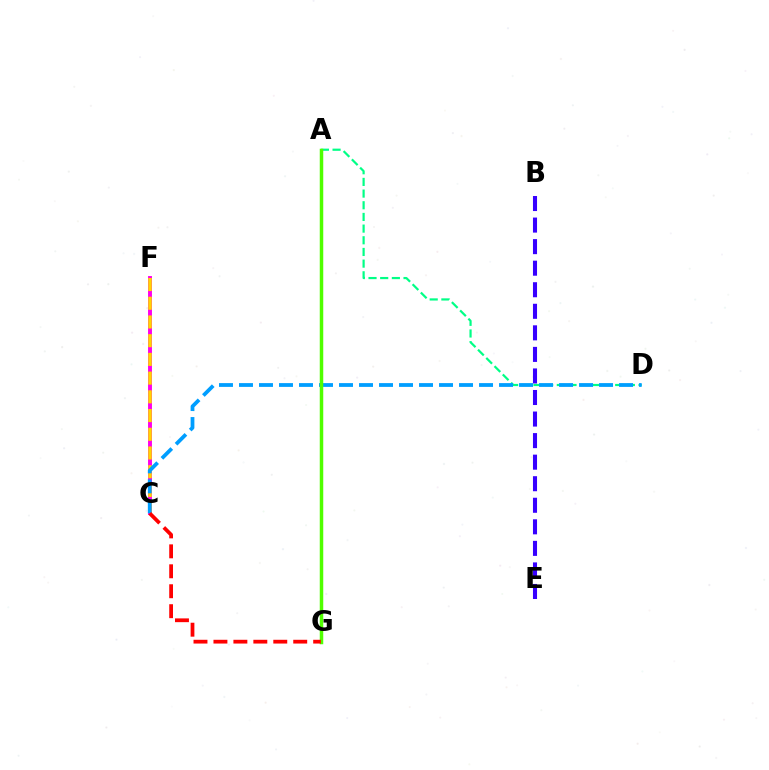{('C', 'F'): [{'color': '#ff00ed', 'line_style': 'solid', 'thickness': 2.82}, {'color': '#ffd500', 'line_style': 'dashed', 'thickness': 2.54}], ('A', 'D'): [{'color': '#00ff86', 'line_style': 'dashed', 'thickness': 1.59}], ('C', 'D'): [{'color': '#009eff', 'line_style': 'dashed', 'thickness': 2.72}], ('B', 'E'): [{'color': '#3700ff', 'line_style': 'dashed', 'thickness': 2.93}], ('A', 'G'): [{'color': '#4fff00', 'line_style': 'solid', 'thickness': 2.52}], ('C', 'G'): [{'color': '#ff0000', 'line_style': 'dashed', 'thickness': 2.71}]}